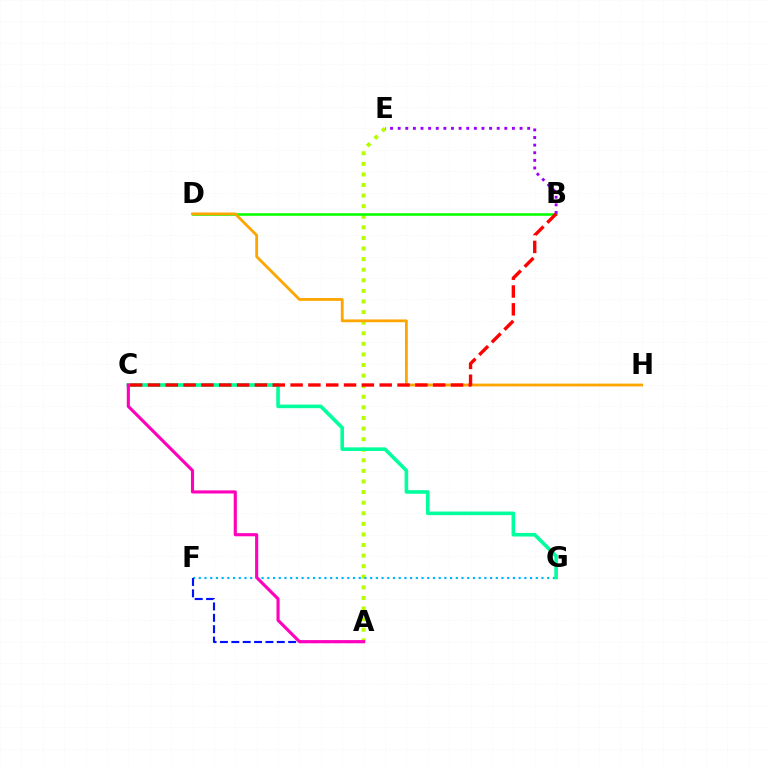{('A', 'E'): [{'color': '#b3ff00', 'line_style': 'dotted', 'thickness': 2.88}], ('B', 'D'): [{'color': '#08ff00', 'line_style': 'solid', 'thickness': 1.85}], ('D', 'H'): [{'color': '#ffa500', 'line_style': 'solid', 'thickness': 2.02}], ('F', 'G'): [{'color': '#00b5ff', 'line_style': 'dotted', 'thickness': 1.55}], ('C', 'G'): [{'color': '#00ff9d', 'line_style': 'solid', 'thickness': 2.6}], ('B', 'E'): [{'color': '#9b00ff', 'line_style': 'dotted', 'thickness': 2.07}], ('A', 'F'): [{'color': '#0010ff', 'line_style': 'dashed', 'thickness': 1.54}], ('B', 'C'): [{'color': '#ff0000', 'line_style': 'dashed', 'thickness': 2.42}], ('A', 'C'): [{'color': '#ff00bd', 'line_style': 'solid', 'thickness': 2.25}]}